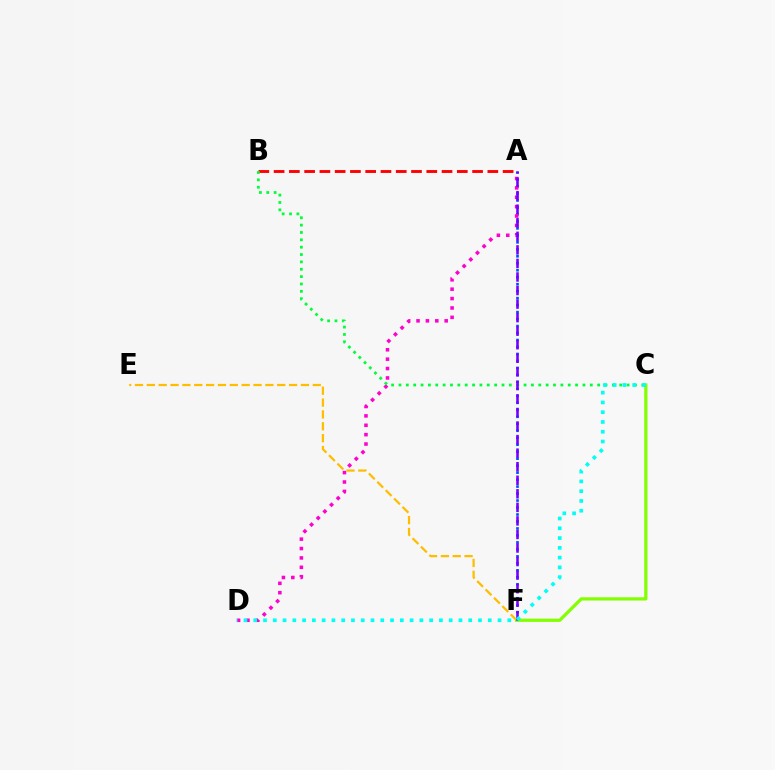{('C', 'F'): [{'color': '#84ff00', 'line_style': 'solid', 'thickness': 2.33}], ('A', 'B'): [{'color': '#ff0000', 'line_style': 'dashed', 'thickness': 2.07}], ('A', 'F'): [{'color': '#004bff', 'line_style': 'dotted', 'thickness': 1.9}, {'color': '#7200ff', 'line_style': 'dashed', 'thickness': 1.84}], ('A', 'D'): [{'color': '#ff00cf', 'line_style': 'dotted', 'thickness': 2.55}], ('E', 'F'): [{'color': '#ffbd00', 'line_style': 'dashed', 'thickness': 1.61}], ('B', 'C'): [{'color': '#00ff39', 'line_style': 'dotted', 'thickness': 2.0}], ('C', 'D'): [{'color': '#00fff6', 'line_style': 'dotted', 'thickness': 2.66}]}